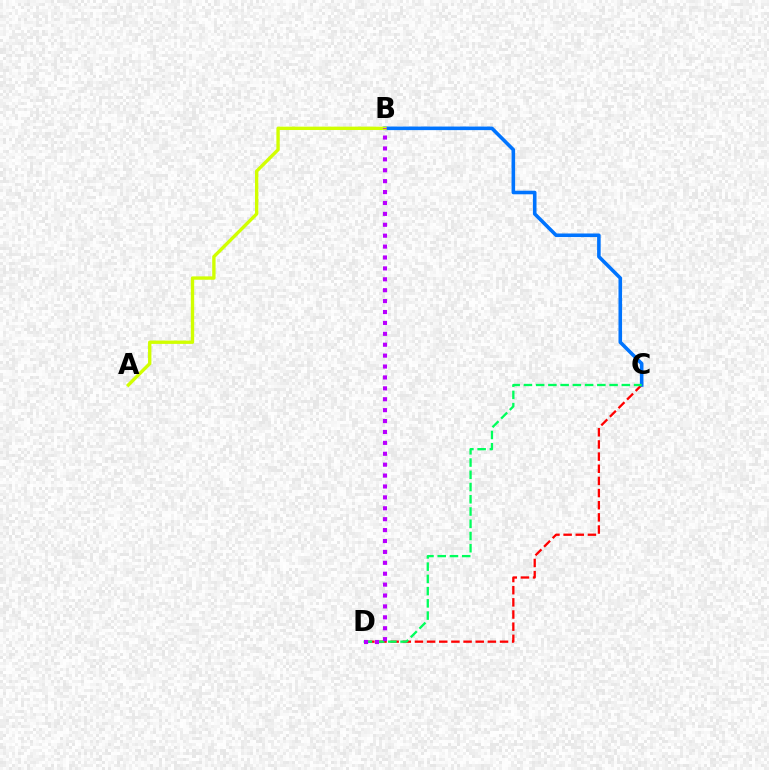{('C', 'D'): [{'color': '#ff0000', 'line_style': 'dashed', 'thickness': 1.65}, {'color': '#00ff5c', 'line_style': 'dashed', 'thickness': 1.66}], ('B', 'C'): [{'color': '#0074ff', 'line_style': 'solid', 'thickness': 2.58}], ('A', 'B'): [{'color': '#d1ff00', 'line_style': 'solid', 'thickness': 2.42}], ('B', 'D'): [{'color': '#b900ff', 'line_style': 'dotted', 'thickness': 2.96}]}